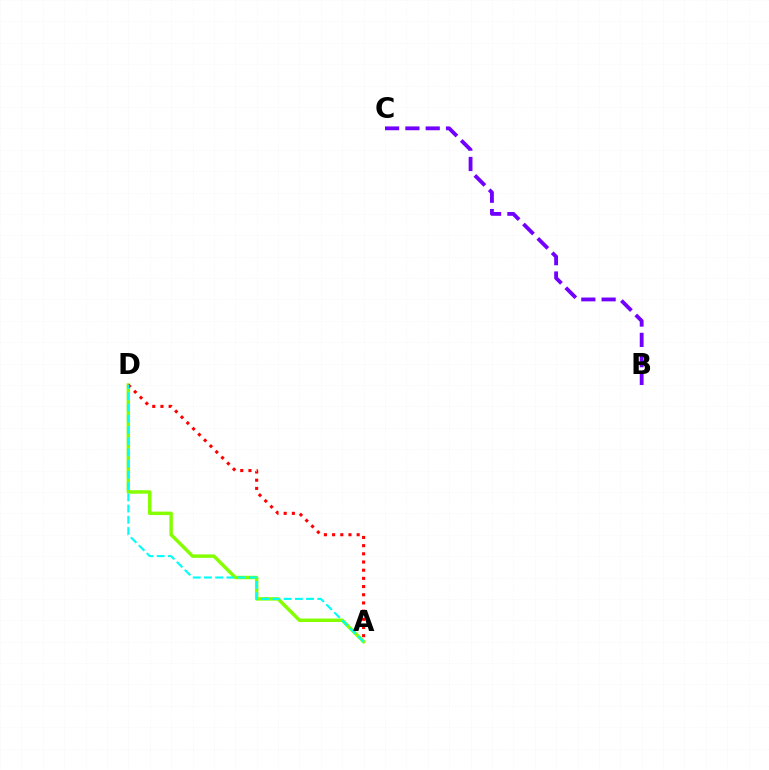{('A', 'D'): [{'color': '#84ff00', 'line_style': 'solid', 'thickness': 2.48}, {'color': '#ff0000', 'line_style': 'dotted', 'thickness': 2.22}, {'color': '#00fff6', 'line_style': 'dashed', 'thickness': 1.53}], ('B', 'C'): [{'color': '#7200ff', 'line_style': 'dashed', 'thickness': 2.76}]}